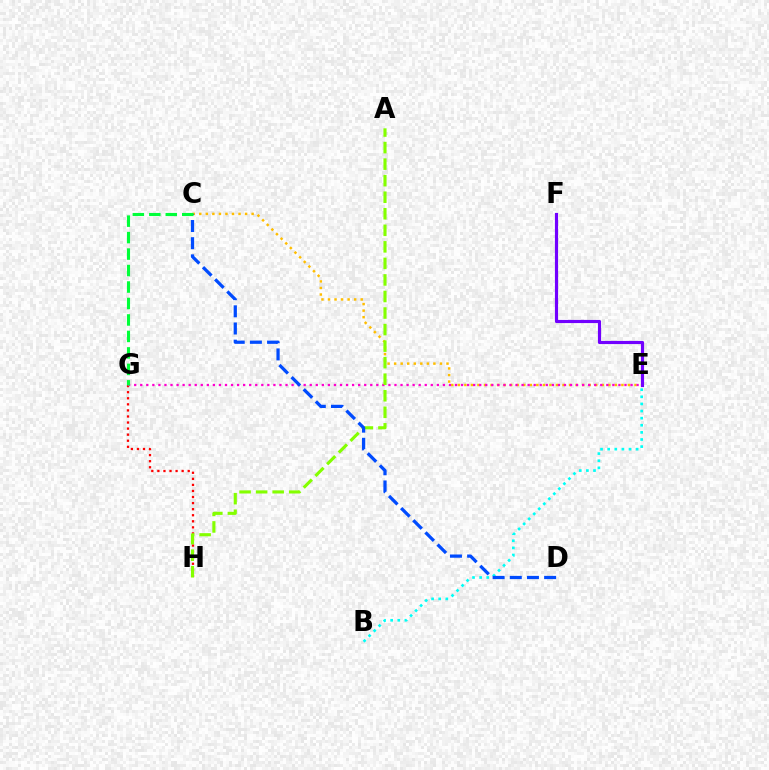{('B', 'E'): [{'color': '#00fff6', 'line_style': 'dotted', 'thickness': 1.93}], ('G', 'H'): [{'color': '#ff0000', 'line_style': 'dotted', 'thickness': 1.65}], ('C', 'E'): [{'color': '#ffbd00', 'line_style': 'dotted', 'thickness': 1.78}], ('E', 'G'): [{'color': '#ff00cf', 'line_style': 'dotted', 'thickness': 1.64}], ('A', 'H'): [{'color': '#84ff00', 'line_style': 'dashed', 'thickness': 2.25}], ('C', 'D'): [{'color': '#004bff', 'line_style': 'dashed', 'thickness': 2.33}], ('E', 'F'): [{'color': '#7200ff', 'line_style': 'solid', 'thickness': 2.27}], ('C', 'G'): [{'color': '#00ff39', 'line_style': 'dashed', 'thickness': 2.24}]}